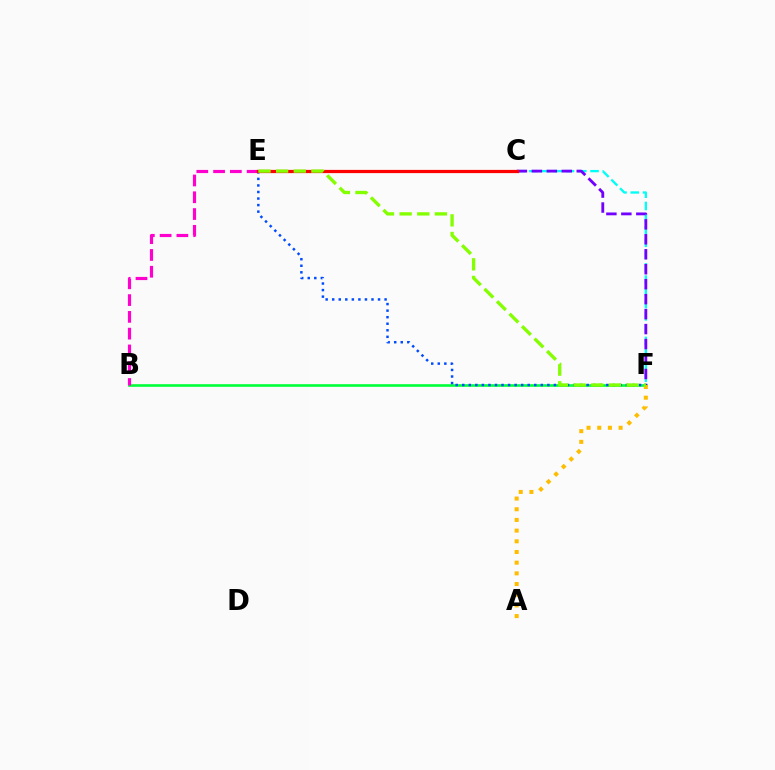{('B', 'F'): [{'color': '#00ff39', 'line_style': 'solid', 'thickness': 1.89}], ('C', 'F'): [{'color': '#00fff6', 'line_style': 'dashed', 'thickness': 1.67}, {'color': '#7200ff', 'line_style': 'dashed', 'thickness': 2.03}], ('A', 'F'): [{'color': '#ffbd00', 'line_style': 'dotted', 'thickness': 2.9}], ('E', 'F'): [{'color': '#004bff', 'line_style': 'dotted', 'thickness': 1.78}, {'color': '#84ff00', 'line_style': 'dashed', 'thickness': 2.4}], ('B', 'E'): [{'color': '#ff00cf', 'line_style': 'dashed', 'thickness': 2.28}], ('C', 'E'): [{'color': '#ff0000', 'line_style': 'solid', 'thickness': 2.32}]}